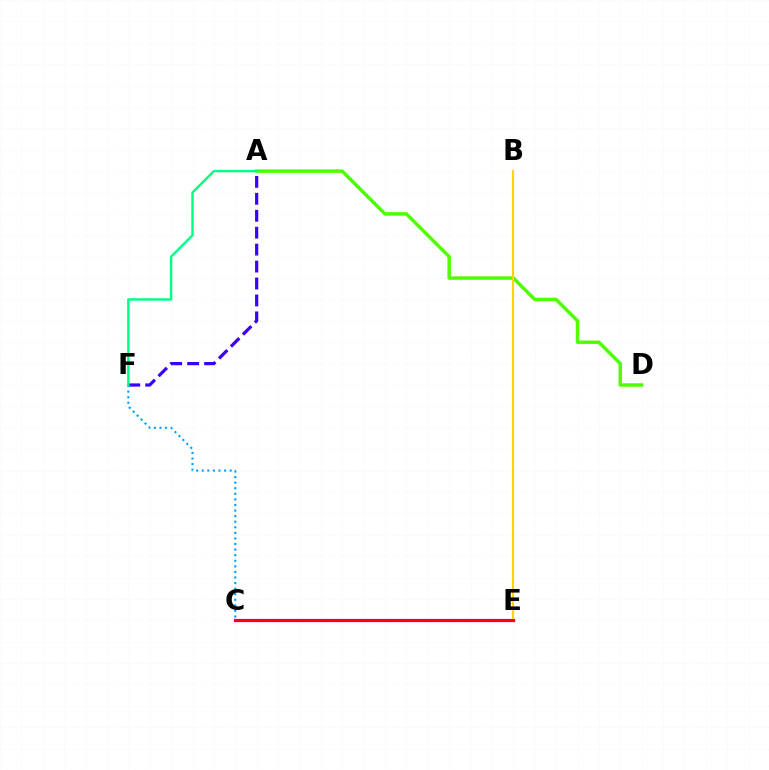{('A', 'D'): [{'color': '#4fff00', 'line_style': 'solid', 'thickness': 2.5}], ('A', 'F'): [{'color': '#3700ff', 'line_style': 'dashed', 'thickness': 2.3}, {'color': '#00ff86', 'line_style': 'solid', 'thickness': 1.76}], ('C', 'E'): [{'color': '#ff00ed', 'line_style': 'solid', 'thickness': 2.35}, {'color': '#ff0000', 'line_style': 'solid', 'thickness': 2.08}], ('C', 'F'): [{'color': '#009eff', 'line_style': 'dotted', 'thickness': 1.52}], ('B', 'E'): [{'color': '#ffd500', 'line_style': 'solid', 'thickness': 1.56}]}